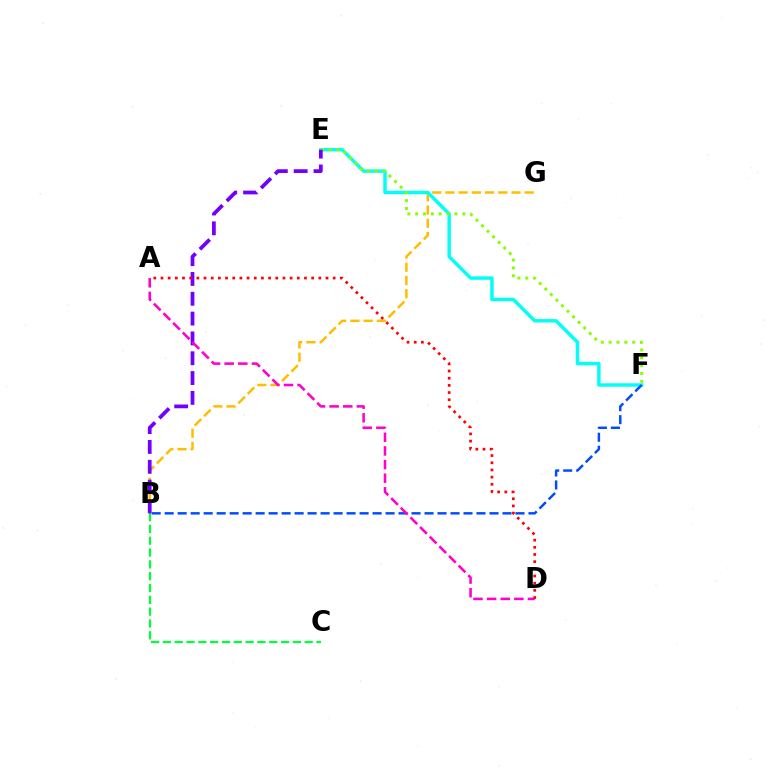{('B', 'G'): [{'color': '#ffbd00', 'line_style': 'dashed', 'thickness': 1.8}], ('E', 'F'): [{'color': '#00fff6', 'line_style': 'solid', 'thickness': 2.49}, {'color': '#84ff00', 'line_style': 'dotted', 'thickness': 2.13}], ('B', 'C'): [{'color': '#00ff39', 'line_style': 'dashed', 'thickness': 1.61}], ('B', 'E'): [{'color': '#7200ff', 'line_style': 'dashed', 'thickness': 2.69}], ('B', 'F'): [{'color': '#004bff', 'line_style': 'dashed', 'thickness': 1.77}], ('A', 'D'): [{'color': '#ff00cf', 'line_style': 'dashed', 'thickness': 1.85}, {'color': '#ff0000', 'line_style': 'dotted', 'thickness': 1.95}]}